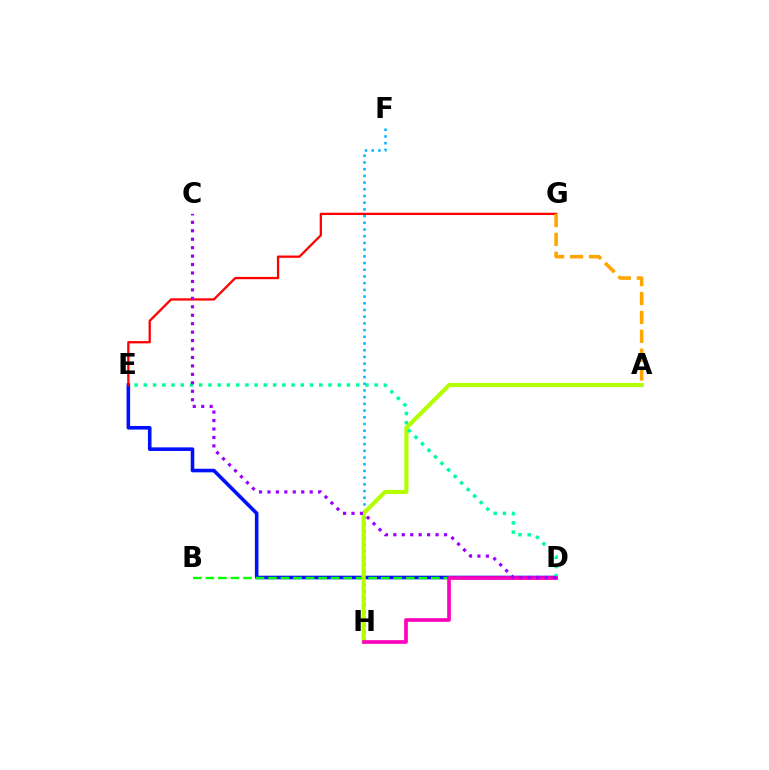{('D', 'E'): [{'color': '#0010ff', 'line_style': 'solid', 'thickness': 2.58}, {'color': '#00ff9d', 'line_style': 'dotted', 'thickness': 2.51}], ('B', 'D'): [{'color': '#08ff00', 'line_style': 'dashed', 'thickness': 1.7}], ('F', 'H'): [{'color': '#00b5ff', 'line_style': 'dotted', 'thickness': 1.82}], ('A', 'H'): [{'color': '#b3ff00', 'line_style': 'solid', 'thickness': 2.99}], ('D', 'H'): [{'color': '#ff00bd', 'line_style': 'solid', 'thickness': 2.63}], ('E', 'G'): [{'color': '#ff0000', 'line_style': 'solid', 'thickness': 1.65}], ('A', 'G'): [{'color': '#ffa500', 'line_style': 'dashed', 'thickness': 2.57}], ('C', 'D'): [{'color': '#9b00ff', 'line_style': 'dotted', 'thickness': 2.3}]}